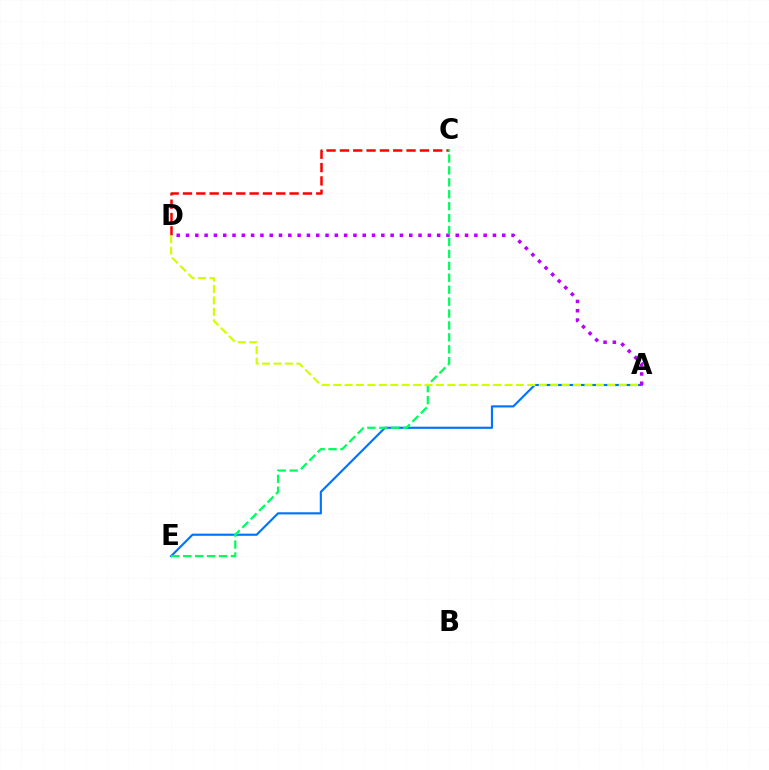{('A', 'E'): [{'color': '#0074ff', 'line_style': 'solid', 'thickness': 1.55}], ('C', 'D'): [{'color': '#ff0000', 'line_style': 'dashed', 'thickness': 1.81}], ('A', 'D'): [{'color': '#b900ff', 'line_style': 'dotted', 'thickness': 2.53}, {'color': '#d1ff00', 'line_style': 'dashed', 'thickness': 1.55}], ('C', 'E'): [{'color': '#00ff5c', 'line_style': 'dashed', 'thickness': 1.62}]}